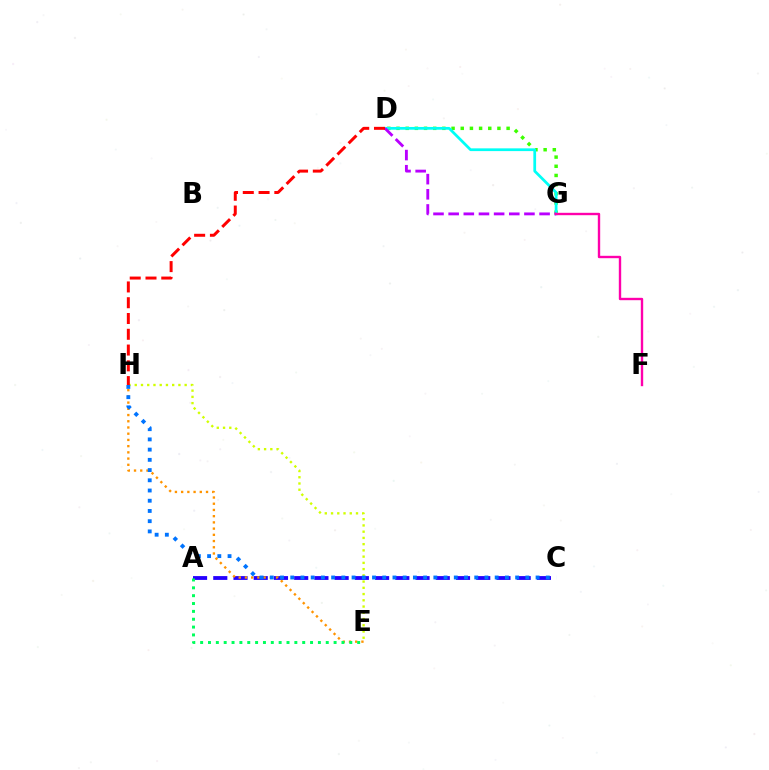{('A', 'C'): [{'color': '#2500ff', 'line_style': 'dashed', 'thickness': 2.75}], ('E', 'H'): [{'color': '#ff9400', 'line_style': 'dotted', 'thickness': 1.69}, {'color': '#d1ff00', 'line_style': 'dotted', 'thickness': 1.7}], ('D', 'G'): [{'color': '#3dff00', 'line_style': 'dotted', 'thickness': 2.49}, {'color': '#00fff6', 'line_style': 'solid', 'thickness': 1.98}, {'color': '#b900ff', 'line_style': 'dashed', 'thickness': 2.06}], ('C', 'H'): [{'color': '#0074ff', 'line_style': 'dotted', 'thickness': 2.78}], ('D', 'H'): [{'color': '#ff0000', 'line_style': 'dashed', 'thickness': 2.14}], ('F', 'G'): [{'color': '#ff00ac', 'line_style': 'solid', 'thickness': 1.72}], ('A', 'E'): [{'color': '#00ff5c', 'line_style': 'dotted', 'thickness': 2.13}]}